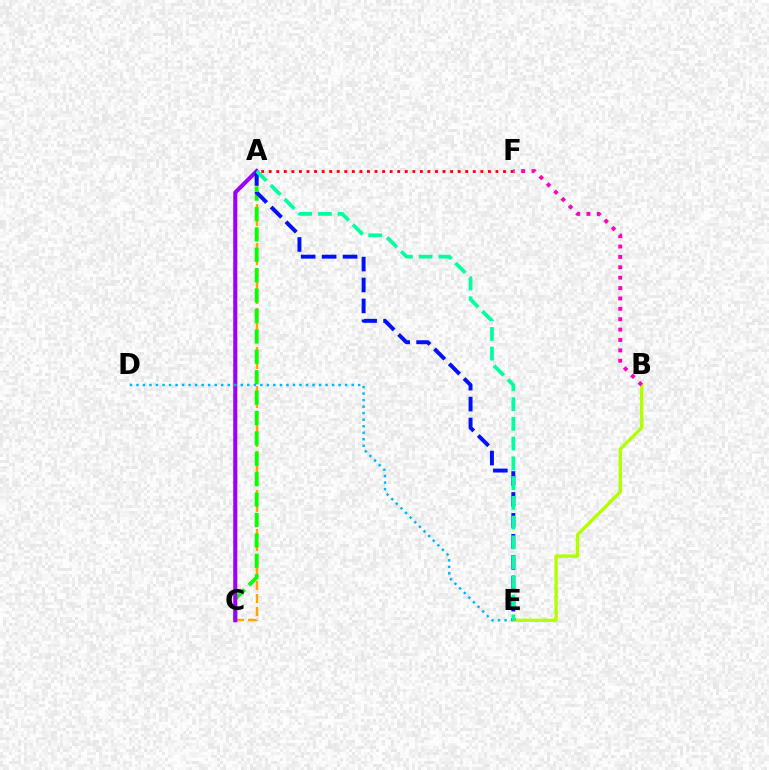{('A', 'C'): [{'color': '#ffa500', 'line_style': 'dashed', 'thickness': 1.77}, {'color': '#08ff00', 'line_style': 'dashed', 'thickness': 2.77}, {'color': '#9b00ff', 'line_style': 'solid', 'thickness': 2.92}], ('A', 'F'): [{'color': '#ff0000', 'line_style': 'dotted', 'thickness': 2.05}], ('D', 'E'): [{'color': '#00b5ff', 'line_style': 'dotted', 'thickness': 1.77}], ('B', 'E'): [{'color': '#b3ff00', 'line_style': 'solid', 'thickness': 2.42}], ('B', 'F'): [{'color': '#ff00bd', 'line_style': 'dotted', 'thickness': 2.82}], ('A', 'E'): [{'color': '#0010ff', 'line_style': 'dashed', 'thickness': 2.84}, {'color': '#00ff9d', 'line_style': 'dashed', 'thickness': 2.68}]}